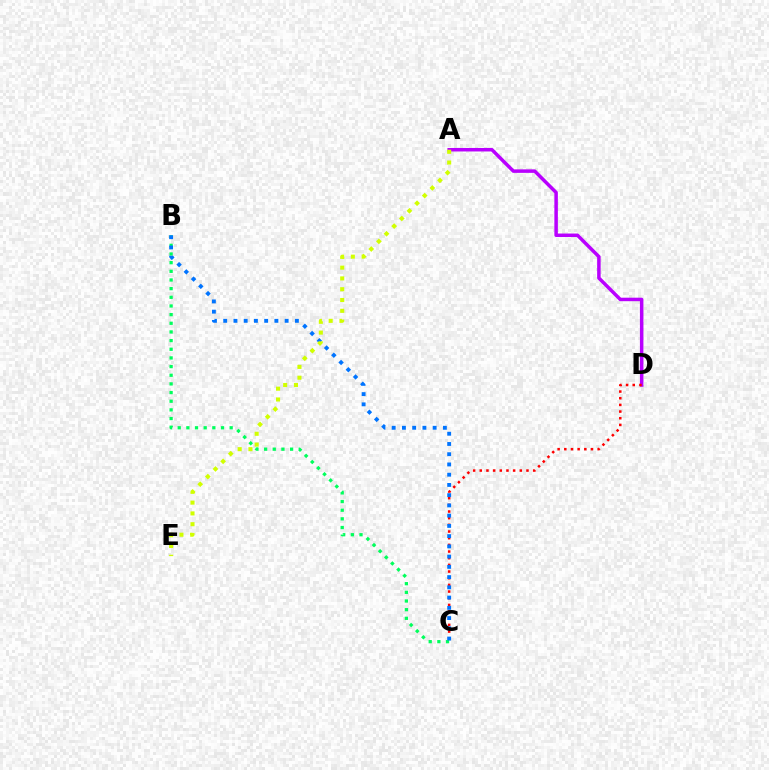{('A', 'D'): [{'color': '#b900ff', 'line_style': 'solid', 'thickness': 2.51}], ('C', 'D'): [{'color': '#ff0000', 'line_style': 'dotted', 'thickness': 1.81}], ('B', 'C'): [{'color': '#00ff5c', 'line_style': 'dotted', 'thickness': 2.35}, {'color': '#0074ff', 'line_style': 'dotted', 'thickness': 2.78}], ('A', 'E'): [{'color': '#d1ff00', 'line_style': 'dotted', 'thickness': 2.93}]}